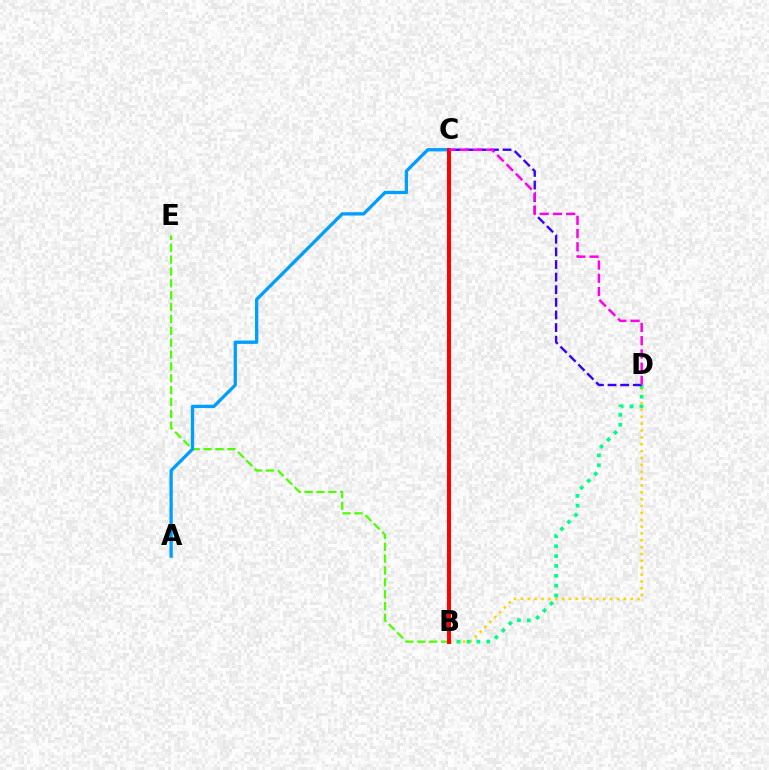{('B', 'D'): [{'color': '#ffd500', 'line_style': 'dotted', 'thickness': 1.86}, {'color': '#00ff86', 'line_style': 'dotted', 'thickness': 2.68}], ('C', 'D'): [{'color': '#3700ff', 'line_style': 'dashed', 'thickness': 1.71}, {'color': '#ff00ed', 'line_style': 'dashed', 'thickness': 1.8}], ('B', 'E'): [{'color': '#4fff00', 'line_style': 'dashed', 'thickness': 1.61}], ('A', 'C'): [{'color': '#009eff', 'line_style': 'solid', 'thickness': 2.37}], ('B', 'C'): [{'color': '#ff0000', 'line_style': 'solid', 'thickness': 2.86}]}